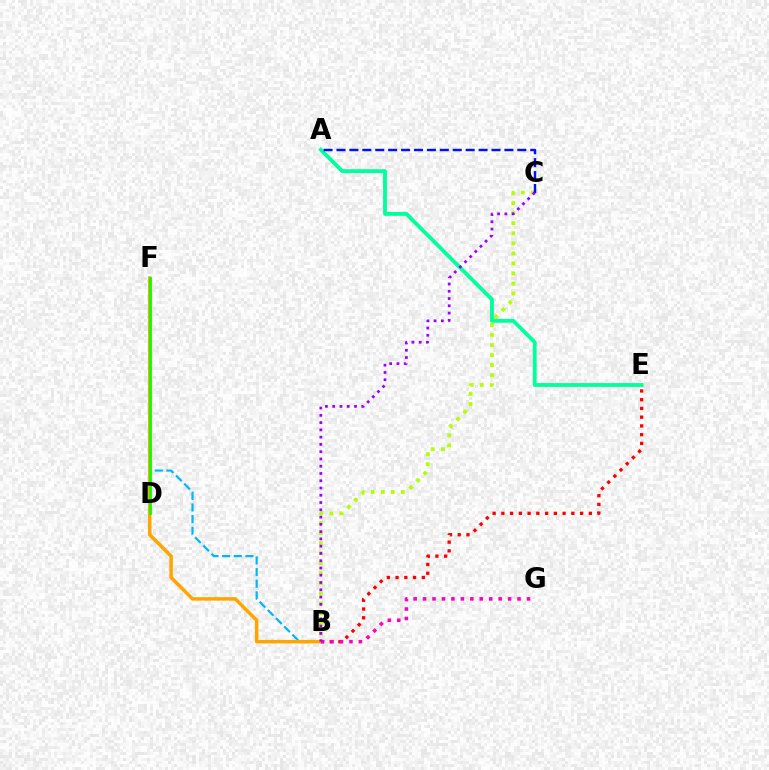{('B', 'F'): [{'color': '#00b5ff', 'line_style': 'dashed', 'thickness': 1.58}, {'color': '#ffa500', 'line_style': 'solid', 'thickness': 2.5}], ('B', 'C'): [{'color': '#b3ff00', 'line_style': 'dotted', 'thickness': 2.73}, {'color': '#9b00ff', 'line_style': 'dotted', 'thickness': 1.97}], ('A', 'E'): [{'color': '#00ff9d', 'line_style': 'solid', 'thickness': 2.76}], ('A', 'C'): [{'color': '#0010ff', 'line_style': 'dashed', 'thickness': 1.75}], ('B', 'E'): [{'color': '#ff0000', 'line_style': 'dotted', 'thickness': 2.38}], ('B', 'G'): [{'color': '#ff00bd', 'line_style': 'dotted', 'thickness': 2.57}], ('D', 'F'): [{'color': '#08ff00', 'line_style': 'solid', 'thickness': 1.95}]}